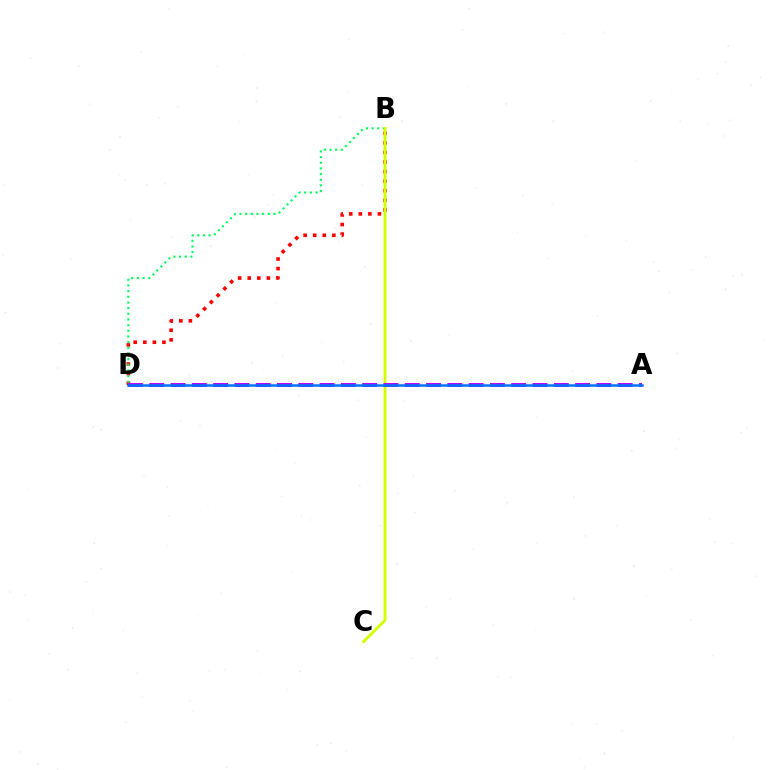{('B', 'D'): [{'color': '#ff0000', 'line_style': 'dotted', 'thickness': 2.6}, {'color': '#00ff5c', 'line_style': 'dotted', 'thickness': 1.54}], ('B', 'C'): [{'color': '#d1ff00', 'line_style': 'solid', 'thickness': 2.07}], ('A', 'D'): [{'color': '#b900ff', 'line_style': 'dashed', 'thickness': 2.89}, {'color': '#0074ff', 'line_style': 'solid', 'thickness': 1.81}]}